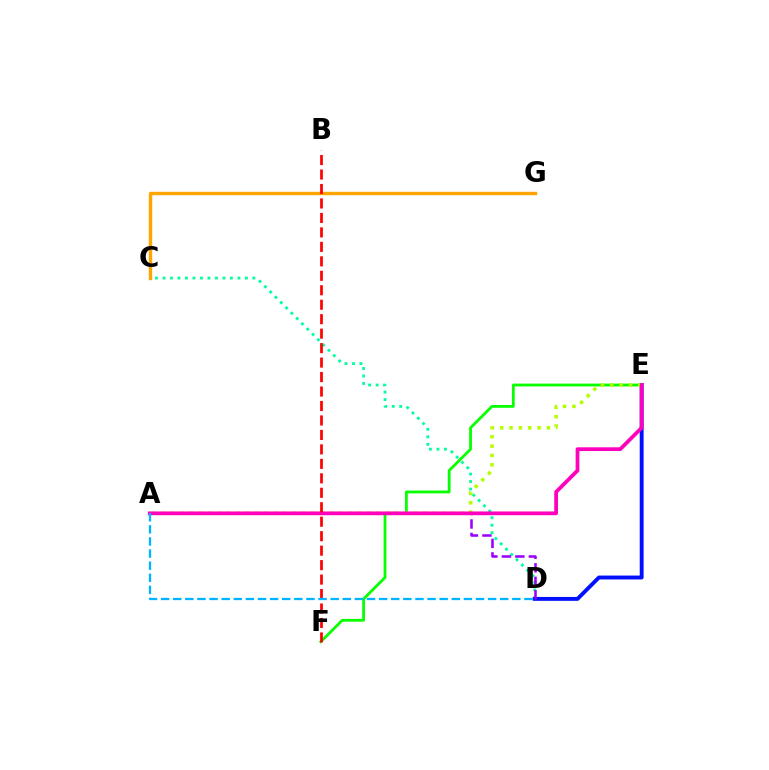{('C', 'D'): [{'color': '#00ff9d', 'line_style': 'dotted', 'thickness': 2.04}], ('D', 'E'): [{'color': '#0010ff', 'line_style': 'solid', 'thickness': 2.8}], ('E', 'F'): [{'color': '#08ff00', 'line_style': 'solid', 'thickness': 2.01}], ('C', 'G'): [{'color': '#ffa500', 'line_style': 'solid', 'thickness': 2.45}], ('A', 'D'): [{'color': '#9b00ff', 'line_style': 'dashed', 'thickness': 1.83}, {'color': '#00b5ff', 'line_style': 'dashed', 'thickness': 1.65}], ('A', 'E'): [{'color': '#b3ff00', 'line_style': 'dotted', 'thickness': 2.54}, {'color': '#ff00bd', 'line_style': 'solid', 'thickness': 2.7}], ('B', 'F'): [{'color': '#ff0000', 'line_style': 'dashed', 'thickness': 1.97}]}